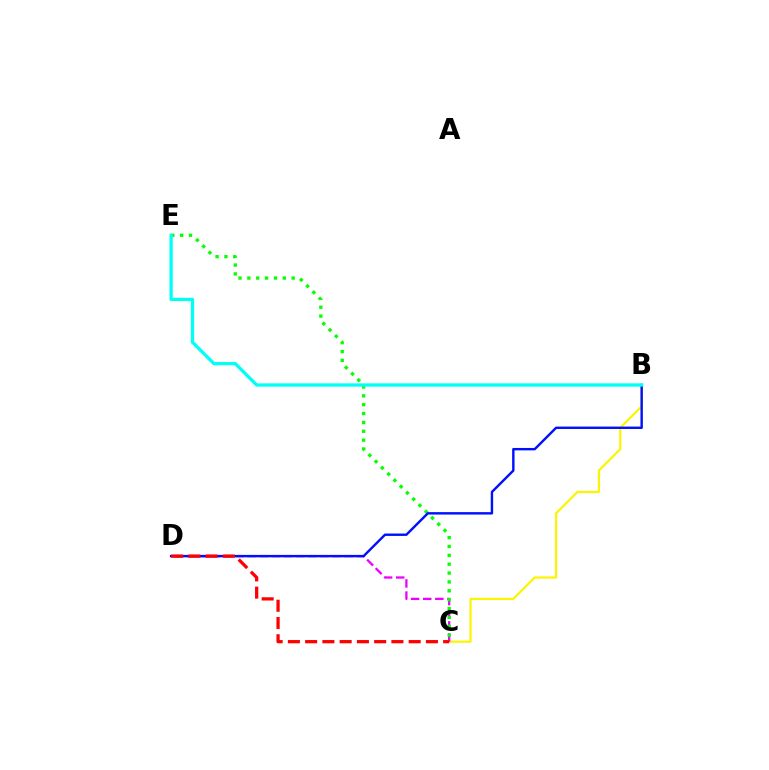{('B', 'C'): [{'color': '#fcf500', 'line_style': 'solid', 'thickness': 1.59}], ('C', 'D'): [{'color': '#ee00ff', 'line_style': 'dashed', 'thickness': 1.64}, {'color': '#ff0000', 'line_style': 'dashed', 'thickness': 2.34}], ('C', 'E'): [{'color': '#08ff00', 'line_style': 'dotted', 'thickness': 2.41}], ('B', 'D'): [{'color': '#0010ff', 'line_style': 'solid', 'thickness': 1.73}], ('B', 'E'): [{'color': '#00fff6', 'line_style': 'solid', 'thickness': 2.36}]}